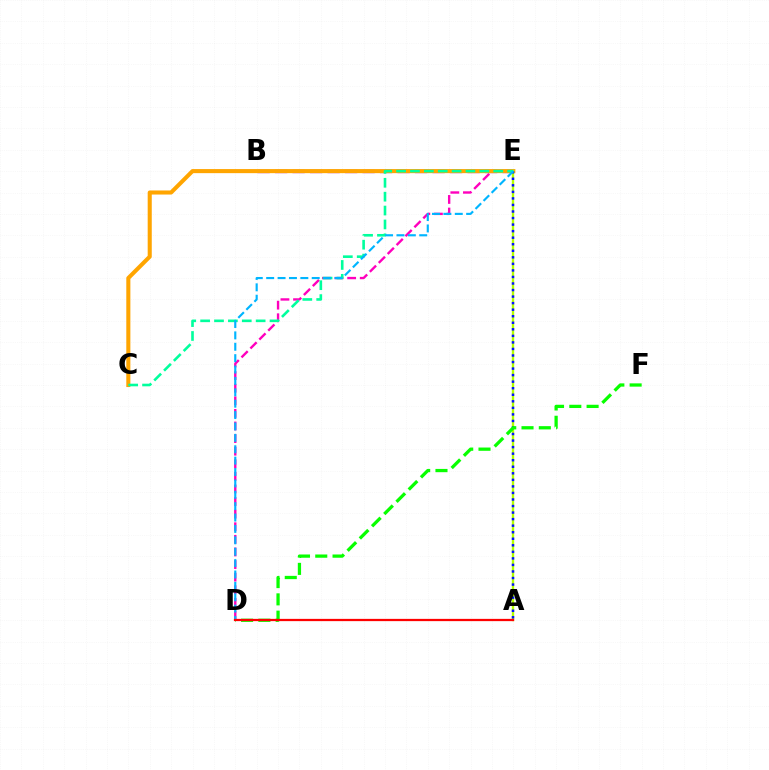{('B', 'E'): [{'color': '#9b00ff', 'line_style': 'dashed', 'thickness': 2.38}], ('D', 'E'): [{'color': '#ff00bd', 'line_style': 'dashed', 'thickness': 1.71}, {'color': '#00b5ff', 'line_style': 'dashed', 'thickness': 1.55}], ('C', 'E'): [{'color': '#ffa500', 'line_style': 'solid', 'thickness': 2.93}, {'color': '#00ff9d', 'line_style': 'dashed', 'thickness': 1.89}], ('A', 'E'): [{'color': '#b3ff00', 'line_style': 'solid', 'thickness': 1.7}, {'color': '#0010ff', 'line_style': 'dotted', 'thickness': 1.78}], ('D', 'F'): [{'color': '#08ff00', 'line_style': 'dashed', 'thickness': 2.35}], ('A', 'D'): [{'color': '#ff0000', 'line_style': 'solid', 'thickness': 1.62}]}